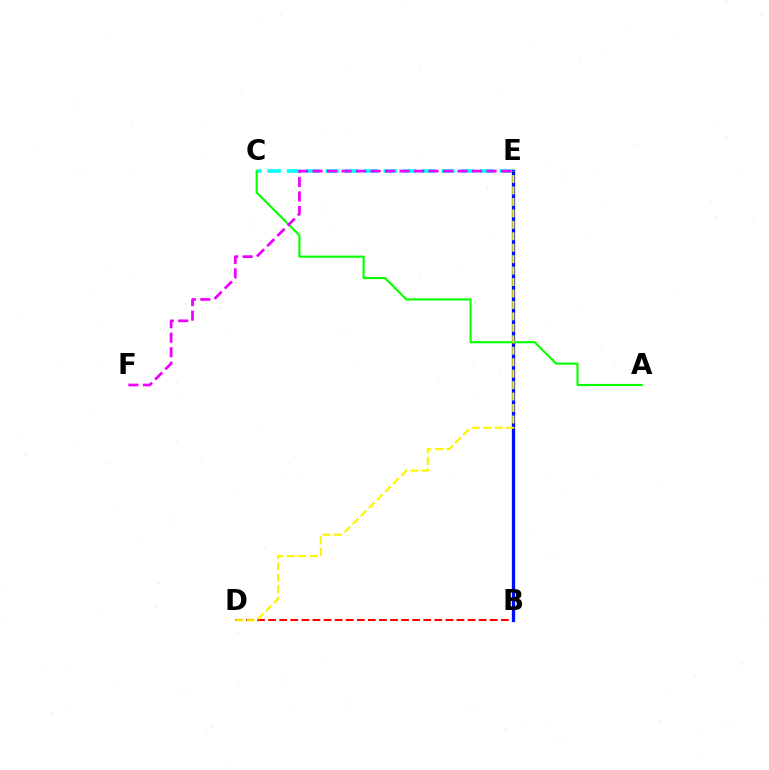{('B', 'D'): [{'color': '#ff0000', 'line_style': 'dashed', 'thickness': 1.51}], ('C', 'E'): [{'color': '#00fff6', 'line_style': 'dashed', 'thickness': 2.63}], ('B', 'E'): [{'color': '#0010ff', 'line_style': 'solid', 'thickness': 2.36}], ('A', 'C'): [{'color': '#08ff00', 'line_style': 'solid', 'thickness': 1.53}], ('D', 'E'): [{'color': '#fcf500', 'line_style': 'dashed', 'thickness': 1.56}], ('E', 'F'): [{'color': '#ee00ff', 'line_style': 'dashed', 'thickness': 1.97}]}